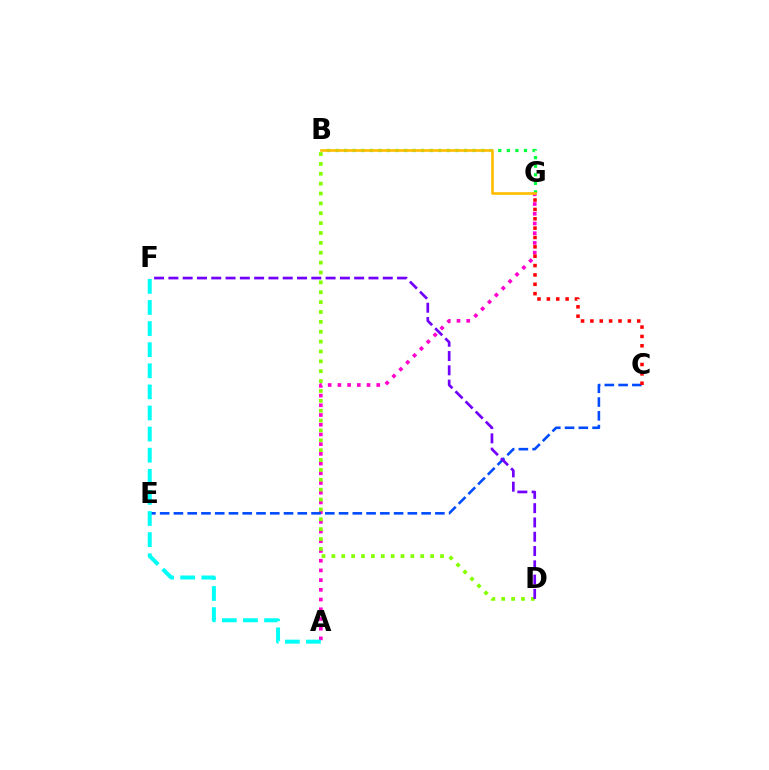{('B', 'G'): [{'color': '#00ff39', 'line_style': 'dotted', 'thickness': 2.33}, {'color': '#ffbd00', 'line_style': 'solid', 'thickness': 1.89}], ('A', 'G'): [{'color': '#ff00cf', 'line_style': 'dotted', 'thickness': 2.64}], ('C', 'E'): [{'color': '#004bff', 'line_style': 'dashed', 'thickness': 1.87}], ('C', 'G'): [{'color': '#ff0000', 'line_style': 'dotted', 'thickness': 2.54}], ('A', 'F'): [{'color': '#00fff6', 'line_style': 'dashed', 'thickness': 2.87}], ('B', 'D'): [{'color': '#84ff00', 'line_style': 'dotted', 'thickness': 2.68}], ('D', 'F'): [{'color': '#7200ff', 'line_style': 'dashed', 'thickness': 1.94}]}